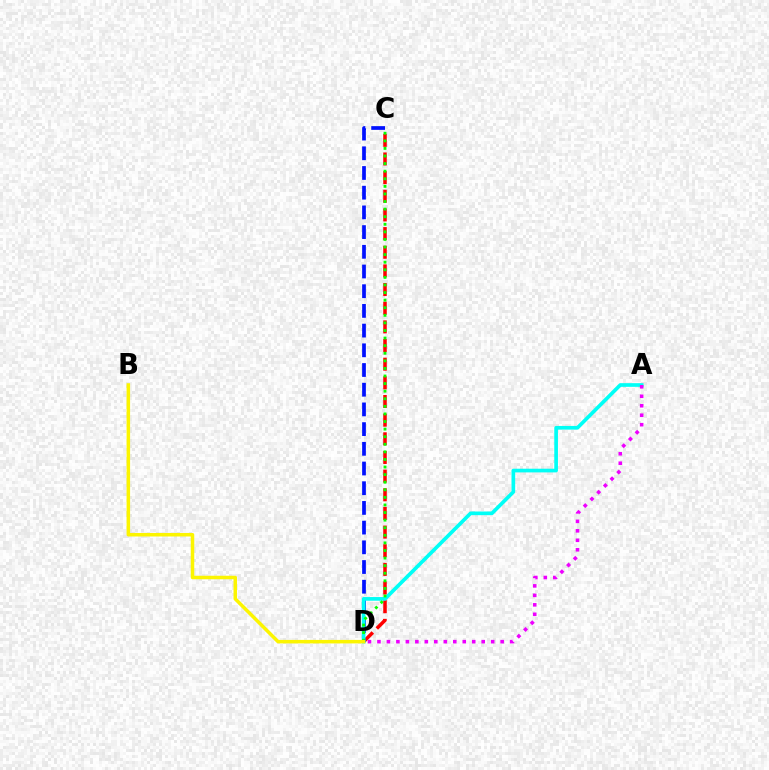{('C', 'D'): [{'color': '#ff0000', 'line_style': 'dashed', 'thickness': 2.53}, {'color': '#0010ff', 'line_style': 'dashed', 'thickness': 2.68}, {'color': '#08ff00', 'line_style': 'dotted', 'thickness': 2.06}], ('A', 'D'): [{'color': '#00fff6', 'line_style': 'solid', 'thickness': 2.65}, {'color': '#ee00ff', 'line_style': 'dotted', 'thickness': 2.58}], ('B', 'D'): [{'color': '#fcf500', 'line_style': 'solid', 'thickness': 2.53}]}